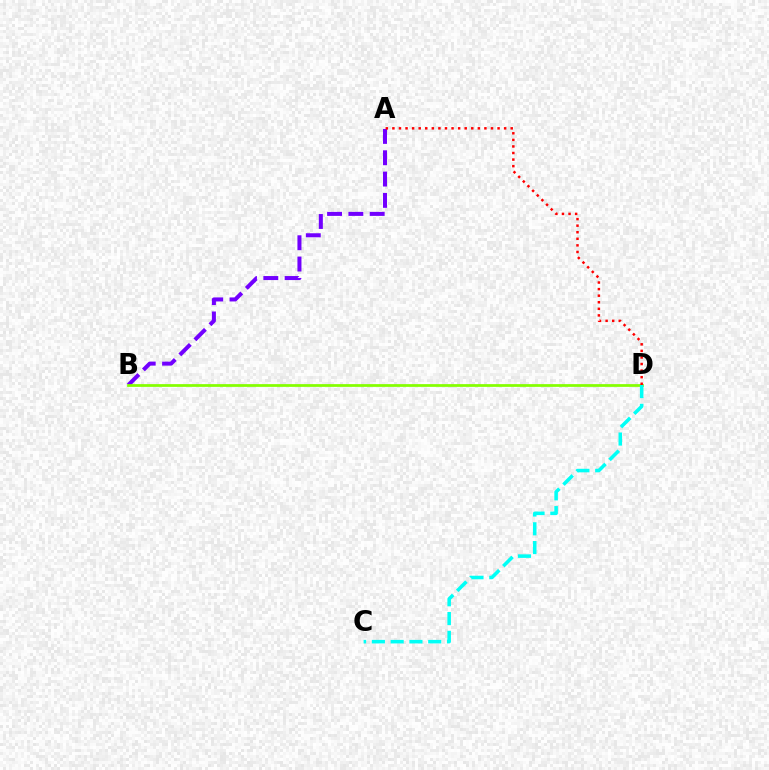{('A', 'B'): [{'color': '#7200ff', 'line_style': 'dashed', 'thickness': 2.9}], ('B', 'D'): [{'color': '#84ff00', 'line_style': 'solid', 'thickness': 1.97}], ('C', 'D'): [{'color': '#00fff6', 'line_style': 'dashed', 'thickness': 2.55}], ('A', 'D'): [{'color': '#ff0000', 'line_style': 'dotted', 'thickness': 1.79}]}